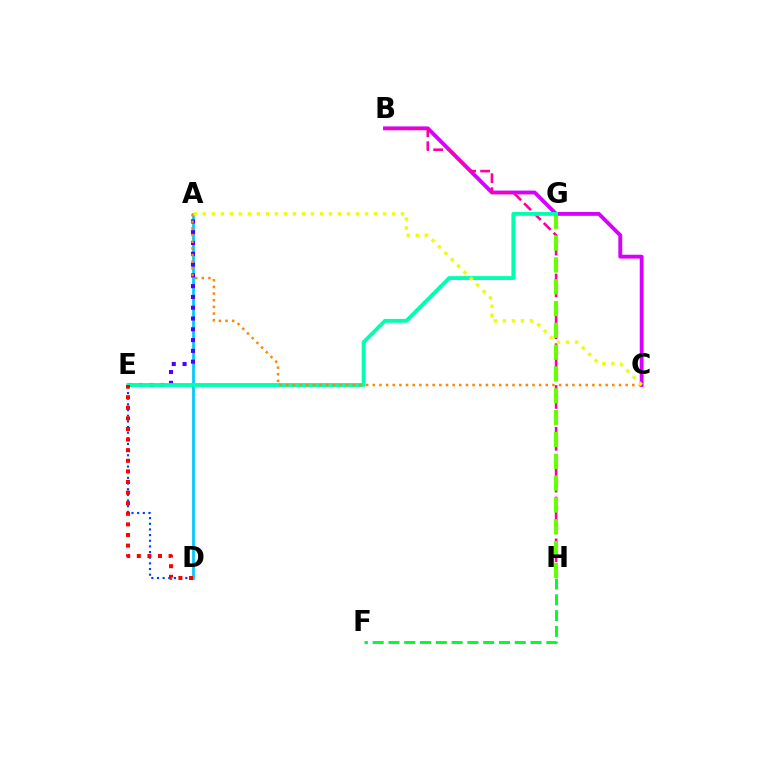{('B', 'C'): [{'color': '#d600ff', 'line_style': 'solid', 'thickness': 2.78}], ('B', 'H'): [{'color': '#ff00a0', 'line_style': 'dashed', 'thickness': 1.89}], ('F', 'H'): [{'color': '#00ff27', 'line_style': 'dashed', 'thickness': 2.14}], ('A', 'D'): [{'color': '#00c7ff', 'line_style': 'solid', 'thickness': 1.96}], ('G', 'H'): [{'color': '#66ff00', 'line_style': 'dashed', 'thickness': 2.96}], ('D', 'E'): [{'color': '#003fff', 'line_style': 'dotted', 'thickness': 1.54}, {'color': '#ff0000', 'line_style': 'dotted', 'thickness': 2.88}], ('A', 'E'): [{'color': '#4f00ff', 'line_style': 'dotted', 'thickness': 2.93}], ('E', 'G'): [{'color': '#00ffaf', 'line_style': 'solid', 'thickness': 2.78}], ('A', 'C'): [{'color': '#ff8800', 'line_style': 'dotted', 'thickness': 1.81}, {'color': '#eeff00', 'line_style': 'dotted', 'thickness': 2.45}]}